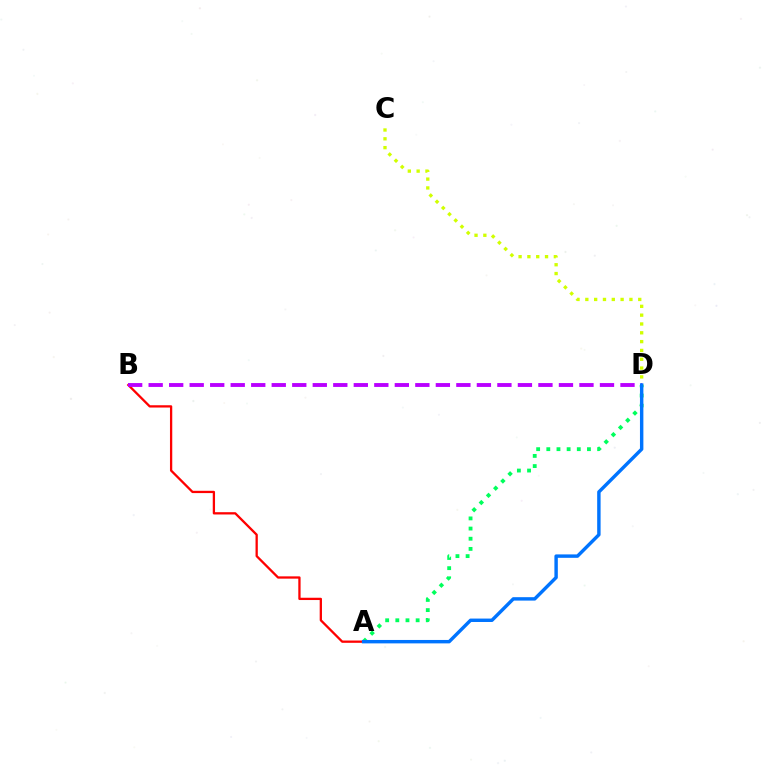{('C', 'D'): [{'color': '#d1ff00', 'line_style': 'dotted', 'thickness': 2.4}], ('A', 'B'): [{'color': '#ff0000', 'line_style': 'solid', 'thickness': 1.65}], ('A', 'D'): [{'color': '#00ff5c', 'line_style': 'dotted', 'thickness': 2.76}, {'color': '#0074ff', 'line_style': 'solid', 'thickness': 2.46}], ('B', 'D'): [{'color': '#b900ff', 'line_style': 'dashed', 'thickness': 2.79}]}